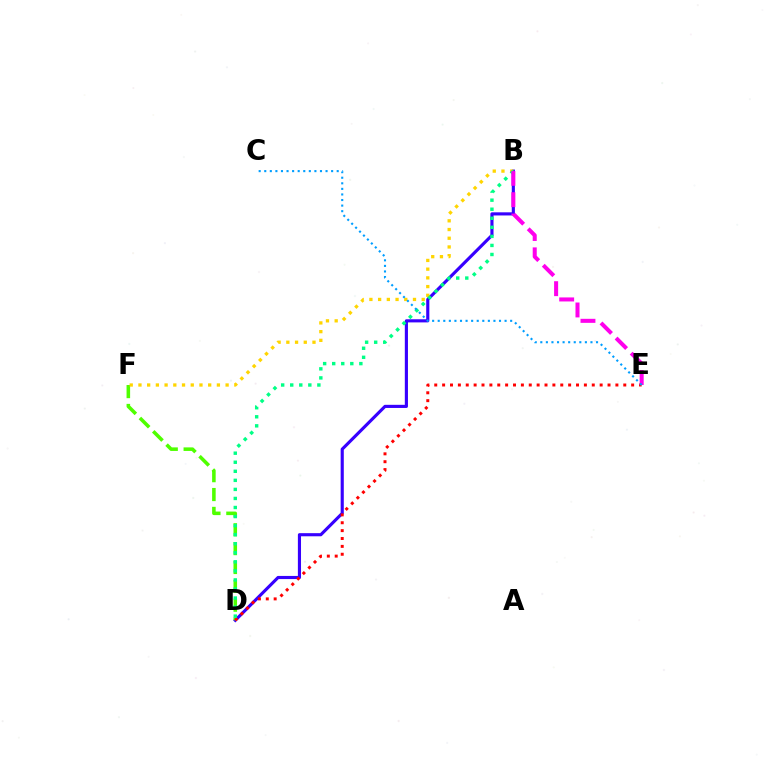{('B', 'D'): [{'color': '#3700ff', 'line_style': 'solid', 'thickness': 2.26}, {'color': '#00ff86', 'line_style': 'dotted', 'thickness': 2.46}], ('D', 'F'): [{'color': '#4fff00', 'line_style': 'dashed', 'thickness': 2.56}], ('D', 'E'): [{'color': '#ff0000', 'line_style': 'dotted', 'thickness': 2.14}], ('B', 'F'): [{'color': '#ffd500', 'line_style': 'dotted', 'thickness': 2.37}], ('B', 'E'): [{'color': '#ff00ed', 'line_style': 'dashed', 'thickness': 2.9}], ('C', 'E'): [{'color': '#009eff', 'line_style': 'dotted', 'thickness': 1.51}]}